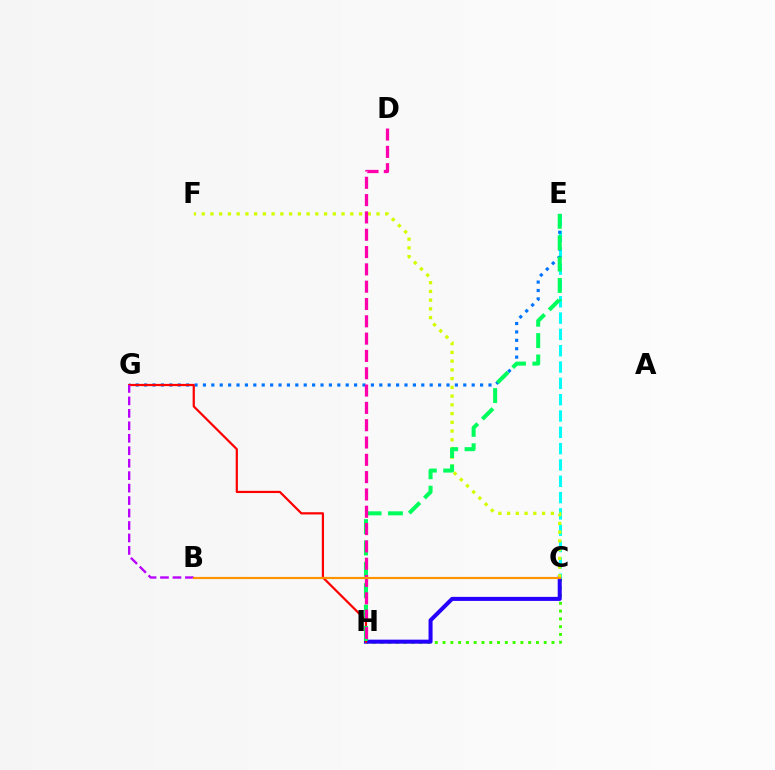{('C', 'H'): [{'color': '#3dff00', 'line_style': 'dotted', 'thickness': 2.11}, {'color': '#2500ff', 'line_style': 'solid', 'thickness': 2.9}], ('C', 'E'): [{'color': '#00fff6', 'line_style': 'dashed', 'thickness': 2.22}], ('E', 'G'): [{'color': '#0074ff', 'line_style': 'dotted', 'thickness': 2.28}], ('C', 'F'): [{'color': '#d1ff00', 'line_style': 'dotted', 'thickness': 2.38}], ('G', 'H'): [{'color': '#ff0000', 'line_style': 'solid', 'thickness': 1.59}], ('E', 'H'): [{'color': '#00ff5c', 'line_style': 'dashed', 'thickness': 2.9}], ('B', 'G'): [{'color': '#b900ff', 'line_style': 'dashed', 'thickness': 1.69}], ('D', 'H'): [{'color': '#ff00ac', 'line_style': 'dashed', 'thickness': 2.35}], ('B', 'C'): [{'color': '#ff9400', 'line_style': 'solid', 'thickness': 1.56}]}